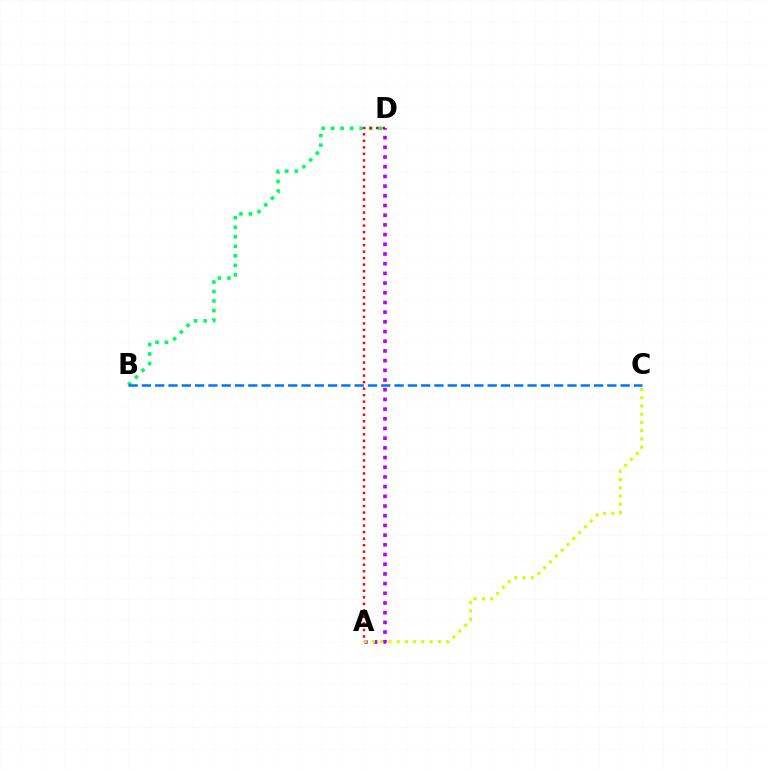{('A', 'D'): [{'color': '#b900ff', 'line_style': 'dotted', 'thickness': 2.63}, {'color': '#ff0000', 'line_style': 'dotted', 'thickness': 1.77}], ('A', 'C'): [{'color': '#d1ff00', 'line_style': 'dotted', 'thickness': 2.24}], ('B', 'D'): [{'color': '#00ff5c', 'line_style': 'dotted', 'thickness': 2.58}], ('B', 'C'): [{'color': '#0074ff', 'line_style': 'dashed', 'thickness': 1.81}]}